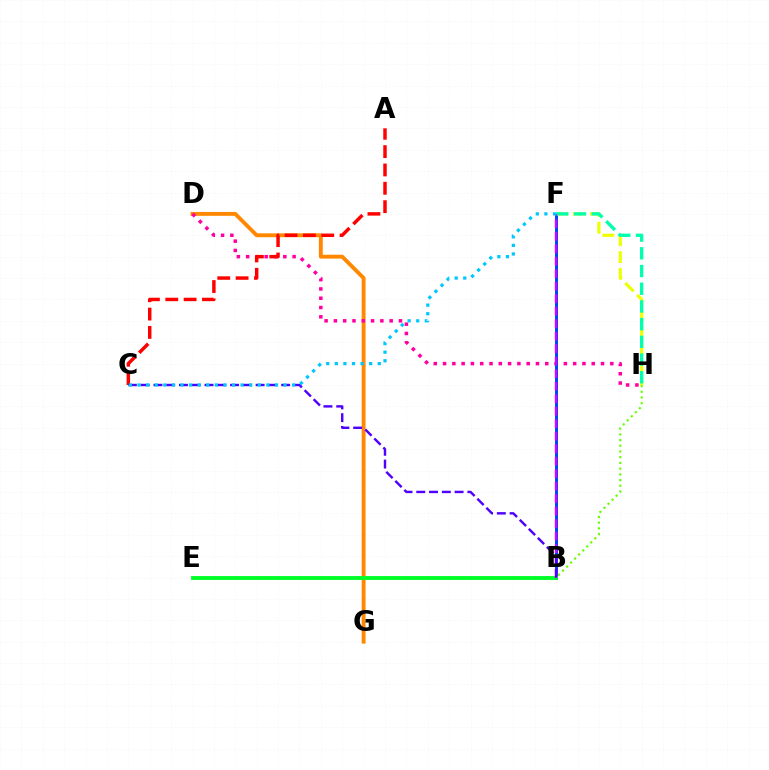{('D', 'G'): [{'color': '#ff8800', 'line_style': 'solid', 'thickness': 2.79}], ('D', 'H'): [{'color': '#ff00a0', 'line_style': 'dotted', 'thickness': 2.52}], ('A', 'C'): [{'color': '#ff0000', 'line_style': 'dashed', 'thickness': 2.49}], ('B', 'F'): [{'color': '#003fff', 'line_style': 'solid', 'thickness': 2.1}, {'color': '#d600ff', 'line_style': 'dashed', 'thickness': 1.7}], ('F', 'H'): [{'color': '#eeff00', 'line_style': 'dashed', 'thickness': 2.3}, {'color': '#00ffaf', 'line_style': 'dashed', 'thickness': 2.41}], ('B', 'E'): [{'color': '#00ff27', 'line_style': 'solid', 'thickness': 2.78}], ('B', 'H'): [{'color': '#66ff00', 'line_style': 'dotted', 'thickness': 1.55}], ('B', 'C'): [{'color': '#4f00ff', 'line_style': 'dashed', 'thickness': 1.74}], ('C', 'F'): [{'color': '#00c7ff', 'line_style': 'dotted', 'thickness': 2.33}]}